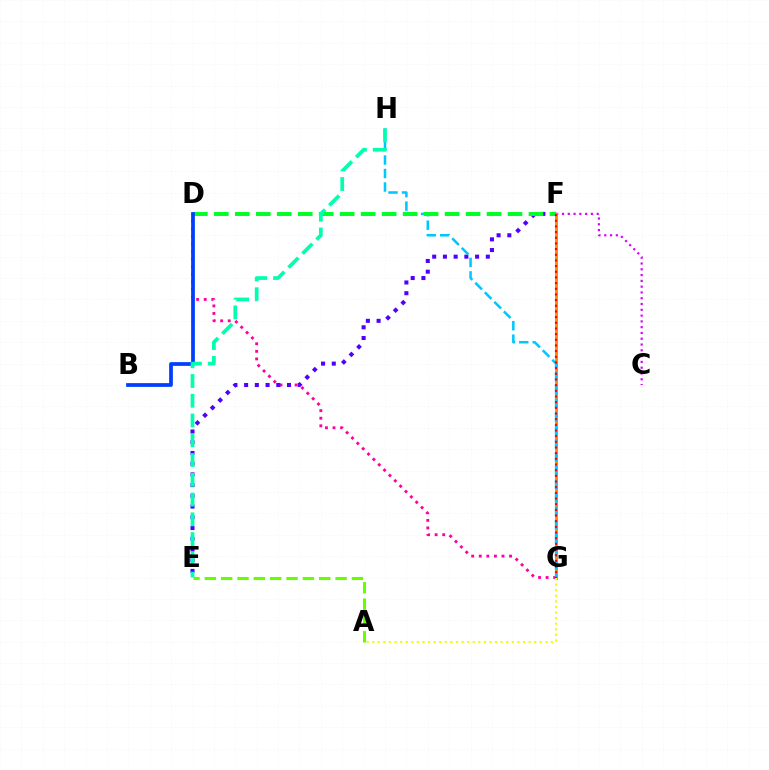{('C', 'F'): [{'color': '#d600ff', 'line_style': 'dotted', 'thickness': 1.57}], ('D', 'G'): [{'color': '#ff00a0', 'line_style': 'dotted', 'thickness': 2.06}], ('E', 'F'): [{'color': '#4f00ff', 'line_style': 'dotted', 'thickness': 2.91}], ('F', 'G'): [{'color': '#ff8800', 'line_style': 'solid', 'thickness': 2.09}, {'color': '#ff0000', 'line_style': 'dotted', 'thickness': 1.54}], ('G', 'H'): [{'color': '#00c7ff', 'line_style': 'dashed', 'thickness': 1.83}], ('D', 'F'): [{'color': '#00ff27', 'line_style': 'dashed', 'thickness': 2.85}], ('A', 'G'): [{'color': '#eeff00', 'line_style': 'dotted', 'thickness': 1.52}], ('A', 'E'): [{'color': '#66ff00', 'line_style': 'dashed', 'thickness': 2.22}], ('B', 'D'): [{'color': '#003fff', 'line_style': 'solid', 'thickness': 2.7}], ('E', 'H'): [{'color': '#00ffaf', 'line_style': 'dashed', 'thickness': 2.69}]}